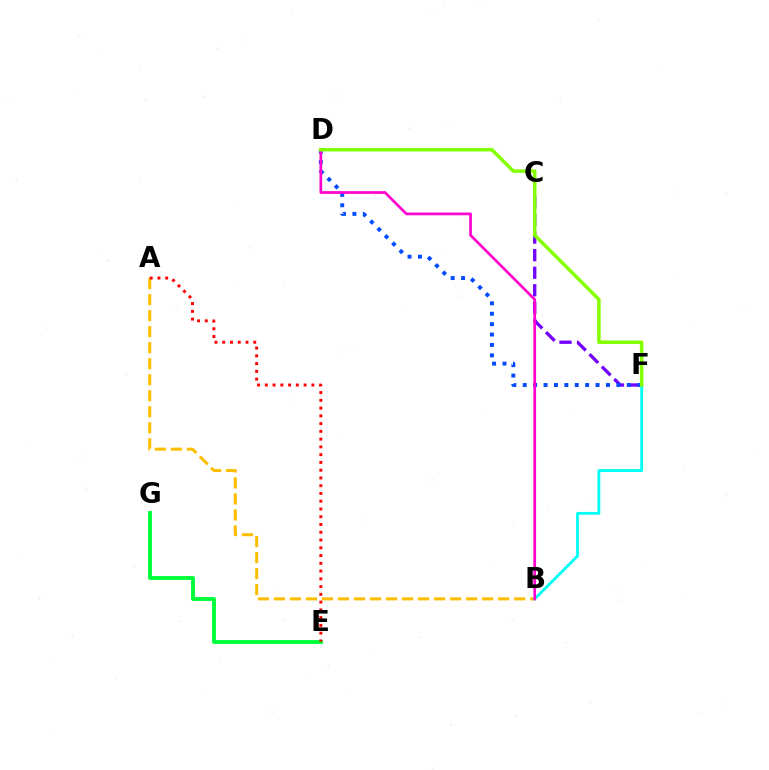{('A', 'B'): [{'color': '#ffbd00', 'line_style': 'dashed', 'thickness': 2.18}], ('C', 'F'): [{'color': '#7200ff', 'line_style': 'dashed', 'thickness': 2.38}], ('E', 'G'): [{'color': '#00ff39', 'line_style': 'solid', 'thickness': 2.79}], ('B', 'F'): [{'color': '#00fff6', 'line_style': 'solid', 'thickness': 2.04}], ('D', 'F'): [{'color': '#004bff', 'line_style': 'dotted', 'thickness': 2.83}, {'color': '#84ff00', 'line_style': 'solid', 'thickness': 2.54}], ('A', 'E'): [{'color': '#ff0000', 'line_style': 'dotted', 'thickness': 2.11}], ('B', 'D'): [{'color': '#ff00cf', 'line_style': 'solid', 'thickness': 1.95}]}